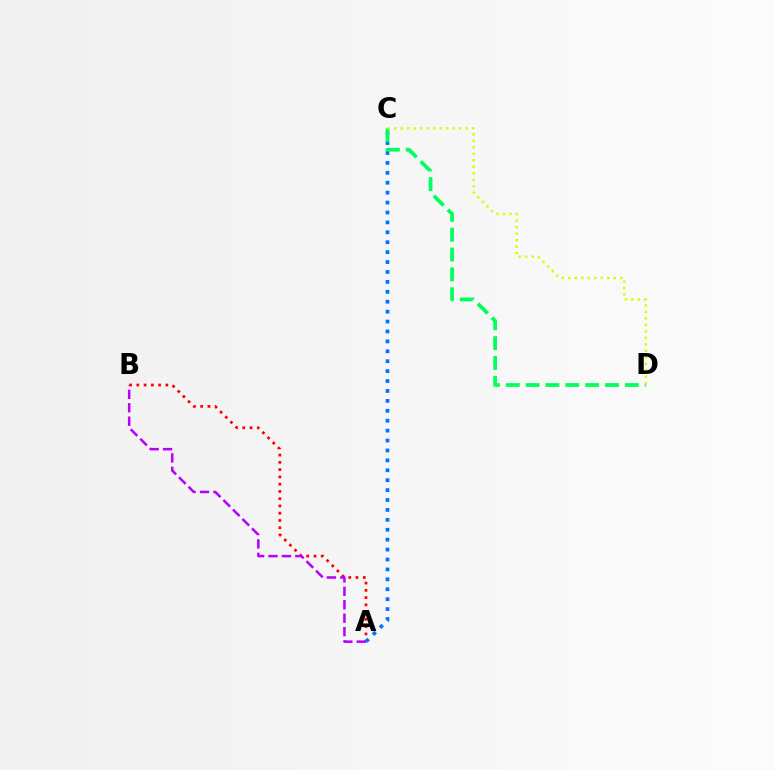{('A', 'B'): [{'color': '#ff0000', 'line_style': 'dotted', 'thickness': 1.97}, {'color': '#b900ff', 'line_style': 'dashed', 'thickness': 1.83}], ('A', 'C'): [{'color': '#0074ff', 'line_style': 'dotted', 'thickness': 2.69}], ('C', 'D'): [{'color': '#00ff5c', 'line_style': 'dashed', 'thickness': 2.7}, {'color': '#d1ff00', 'line_style': 'dotted', 'thickness': 1.76}]}